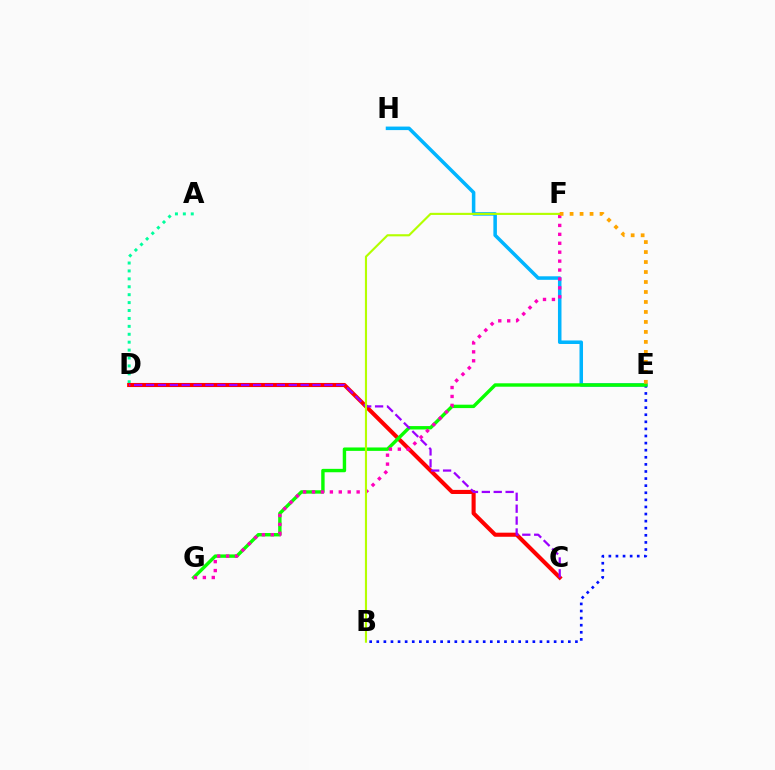{('A', 'D'): [{'color': '#00ff9d', 'line_style': 'dotted', 'thickness': 2.15}], ('E', 'H'): [{'color': '#00b5ff', 'line_style': 'solid', 'thickness': 2.54}], ('B', 'E'): [{'color': '#0010ff', 'line_style': 'dotted', 'thickness': 1.93}], ('C', 'D'): [{'color': '#ff0000', 'line_style': 'solid', 'thickness': 2.94}, {'color': '#9b00ff', 'line_style': 'dashed', 'thickness': 1.62}], ('E', 'G'): [{'color': '#08ff00', 'line_style': 'solid', 'thickness': 2.45}], ('F', 'G'): [{'color': '#ff00bd', 'line_style': 'dotted', 'thickness': 2.42}], ('B', 'F'): [{'color': '#b3ff00', 'line_style': 'solid', 'thickness': 1.53}], ('E', 'F'): [{'color': '#ffa500', 'line_style': 'dotted', 'thickness': 2.71}]}